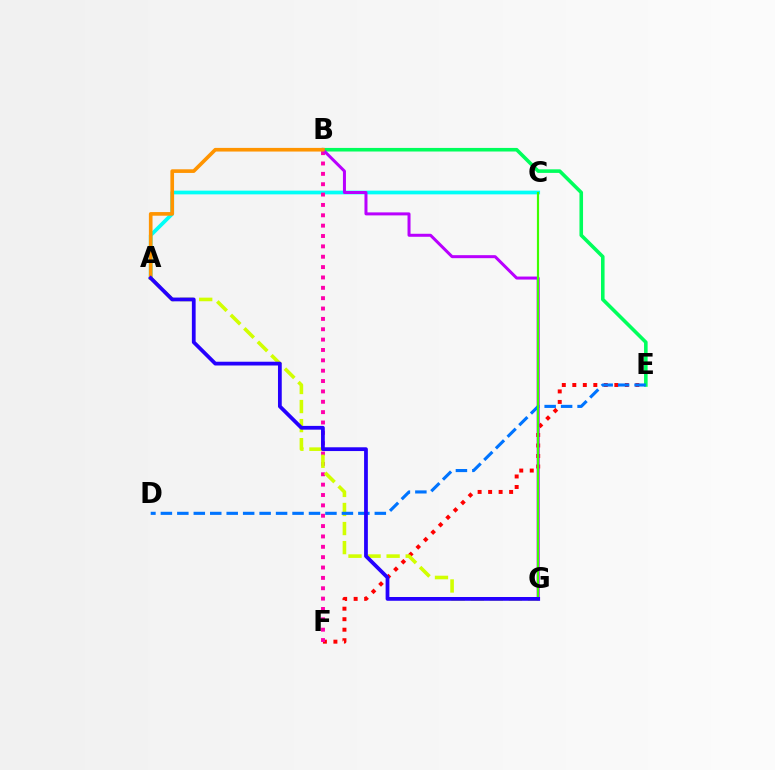{('A', 'C'): [{'color': '#00fff6', 'line_style': 'solid', 'thickness': 2.68}], ('E', 'F'): [{'color': '#ff0000', 'line_style': 'dotted', 'thickness': 2.85}], ('B', 'E'): [{'color': '#00ff5c', 'line_style': 'solid', 'thickness': 2.58}], ('B', 'F'): [{'color': '#ff00ac', 'line_style': 'dotted', 'thickness': 2.81}], ('B', 'G'): [{'color': '#b900ff', 'line_style': 'solid', 'thickness': 2.16}], ('A', 'G'): [{'color': '#d1ff00', 'line_style': 'dashed', 'thickness': 2.59}, {'color': '#2500ff', 'line_style': 'solid', 'thickness': 2.71}], ('D', 'E'): [{'color': '#0074ff', 'line_style': 'dashed', 'thickness': 2.24}], ('C', 'G'): [{'color': '#3dff00', 'line_style': 'solid', 'thickness': 1.57}], ('A', 'B'): [{'color': '#ff9400', 'line_style': 'solid', 'thickness': 2.63}]}